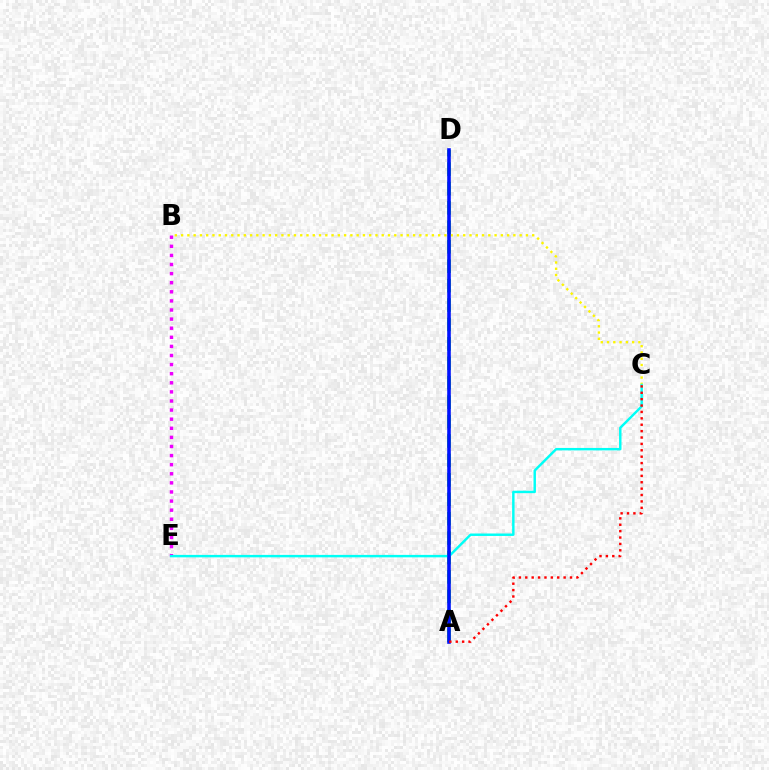{('A', 'D'): [{'color': '#08ff00', 'line_style': 'dashed', 'thickness': 2.64}, {'color': '#0010ff', 'line_style': 'solid', 'thickness': 2.57}], ('B', 'C'): [{'color': '#fcf500', 'line_style': 'dotted', 'thickness': 1.7}], ('B', 'E'): [{'color': '#ee00ff', 'line_style': 'dotted', 'thickness': 2.47}], ('C', 'E'): [{'color': '#00fff6', 'line_style': 'solid', 'thickness': 1.76}], ('A', 'C'): [{'color': '#ff0000', 'line_style': 'dotted', 'thickness': 1.74}]}